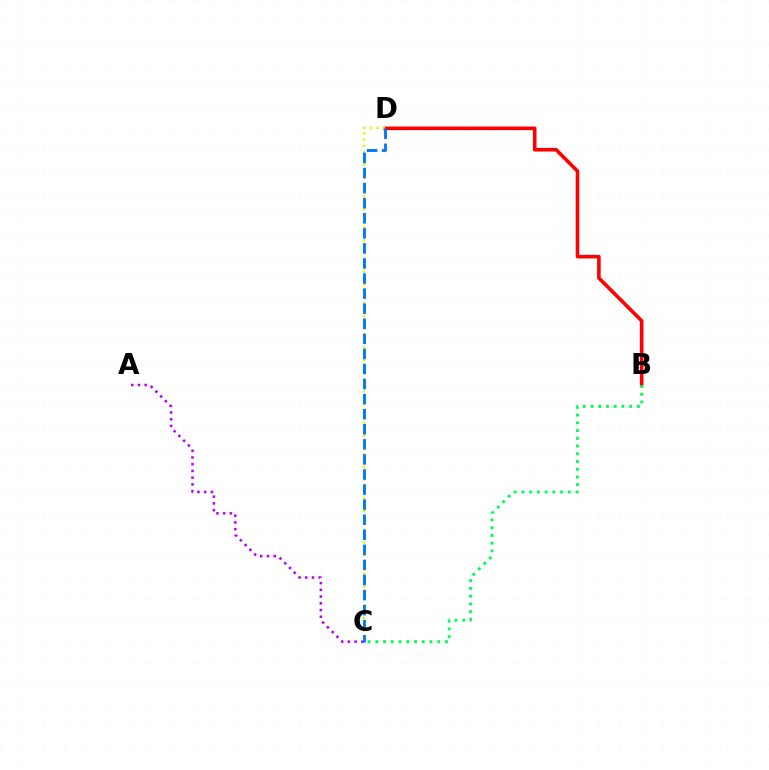{('B', 'D'): [{'color': '#ff0000', 'line_style': 'solid', 'thickness': 2.59}], ('C', 'D'): [{'color': '#d1ff00', 'line_style': 'dotted', 'thickness': 1.71}, {'color': '#0074ff', 'line_style': 'dashed', 'thickness': 2.05}], ('A', 'C'): [{'color': '#b900ff', 'line_style': 'dotted', 'thickness': 1.83}], ('B', 'C'): [{'color': '#00ff5c', 'line_style': 'dotted', 'thickness': 2.1}]}